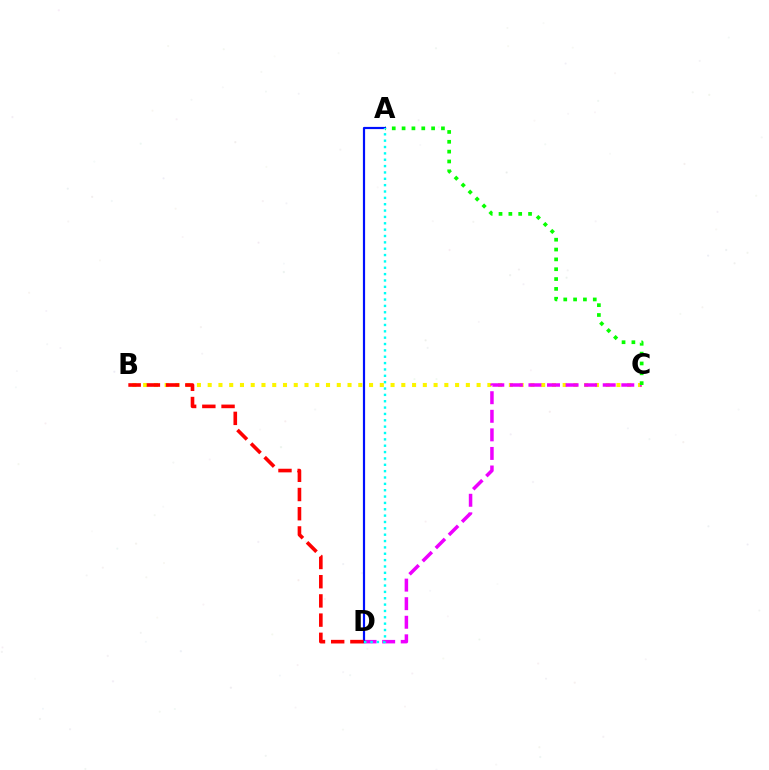{('B', 'C'): [{'color': '#fcf500', 'line_style': 'dotted', 'thickness': 2.92}], ('C', 'D'): [{'color': '#ee00ff', 'line_style': 'dashed', 'thickness': 2.52}], ('A', 'C'): [{'color': '#08ff00', 'line_style': 'dotted', 'thickness': 2.67}], ('A', 'D'): [{'color': '#0010ff', 'line_style': 'solid', 'thickness': 1.58}, {'color': '#00fff6', 'line_style': 'dotted', 'thickness': 1.73}], ('B', 'D'): [{'color': '#ff0000', 'line_style': 'dashed', 'thickness': 2.61}]}